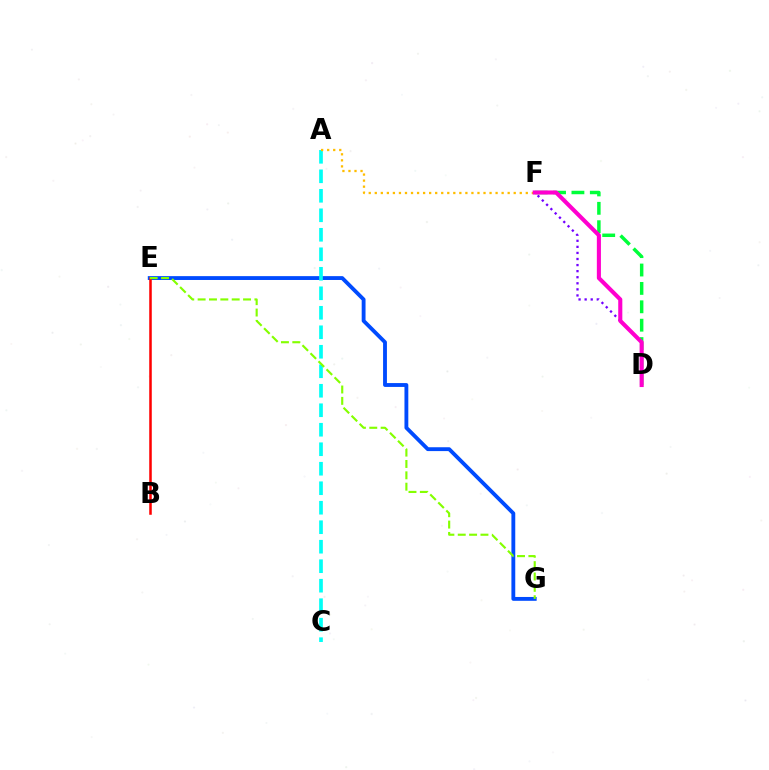{('E', 'G'): [{'color': '#004bff', 'line_style': 'solid', 'thickness': 2.77}, {'color': '#84ff00', 'line_style': 'dashed', 'thickness': 1.54}], ('D', 'F'): [{'color': '#7200ff', 'line_style': 'dotted', 'thickness': 1.65}, {'color': '#00ff39', 'line_style': 'dashed', 'thickness': 2.5}, {'color': '#ff00cf', 'line_style': 'solid', 'thickness': 2.95}], ('A', 'C'): [{'color': '#00fff6', 'line_style': 'dashed', 'thickness': 2.65}], ('B', 'E'): [{'color': '#ff0000', 'line_style': 'solid', 'thickness': 1.82}], ('A', 'F'): [{'color': '#ffbd00', 'line_style': 'dotted', 'thickness': 1.64}]}